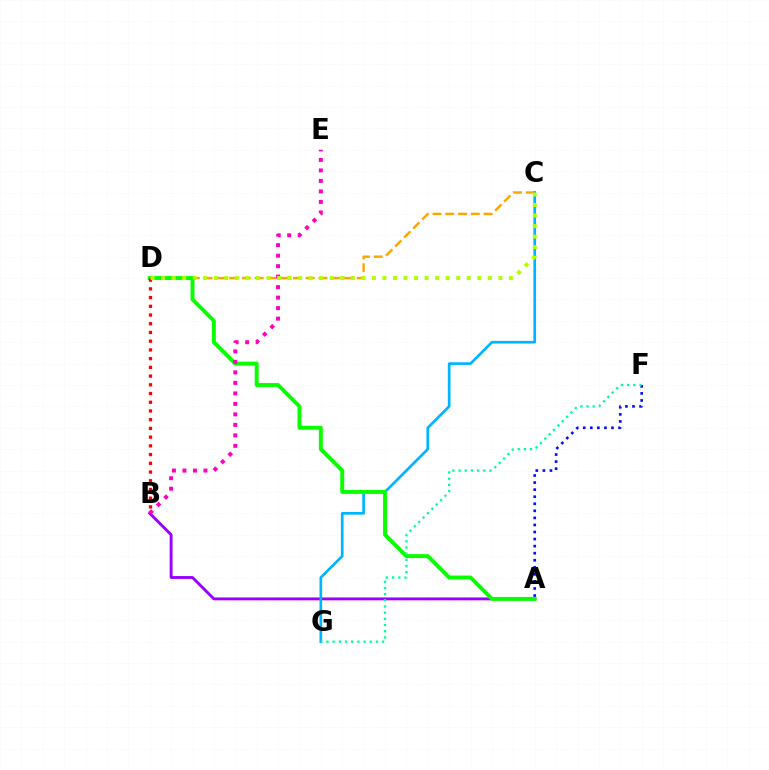{('A', 'B'): [{'color': '#9b00ff', 'line_style': 'solid', 'thickness': 2.07}], ('C', 'D'): [{'color': '#ffa500', 'line_style': 'dashed', 'thickness': 1.73}, {'color': '#b3ff00', 'line_style': 'dotted', 'thickness': 2.86}], ('C', 'G'): [{'color': '#00b5ff', 'line_style': 'solid', 'thickness': 1.94}], ('A', 'F'): [{'color': '#0010ff', 'line_style': 'dotted', 'thickness': 1.92}], ('A', 'D'): [{'color': '#08ff00', 'line_style': 'solid', 'thickness': 2.82}], ('F', 'G'): [{'color': '#00ff9d', 'line_style': 'dotted', 'thickness': 1.68}], ('B', 'E'): [{'color': '#ff00bd', 'line_style': 'dotted', 'thickness': 2.85}], ('B', 'D'): [{'color': '#ff0000', 'line_style': 'dotted', 'thickness': 2.37}]}